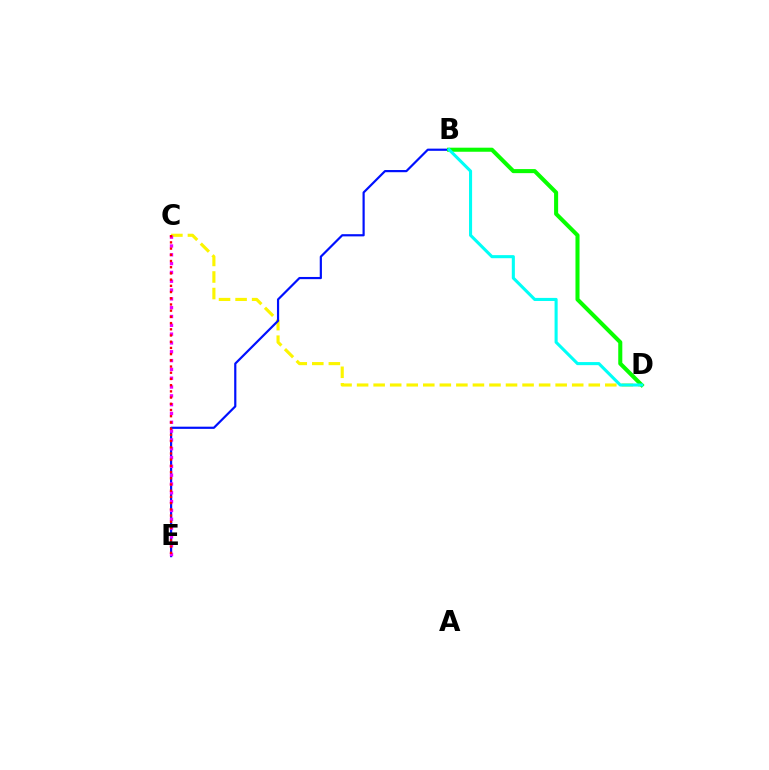{('C', 'D'): [{'color': '#fcf500', 'line_style': 'dashed', 'thickness': 2.25}], ('B', 'E'): [{'color': '#0010ff', 'line_style': 'solid', 'thickness': 1.58}], ('B', 'D'): [{'color': '#08ff00', 'line_style': 'solid', 'thickness': 2.92}, {'color': '#00fff6', 'line_style': 'solid', 'thickness': 2.22}], ('C', 'E'): [{'color': '#ee00ff', 'line_style': 'dotted', 'thickness': 2.4}, {'color': '#ff0000', 'line_style': 'dotted', 'thickness': 1.69}]}